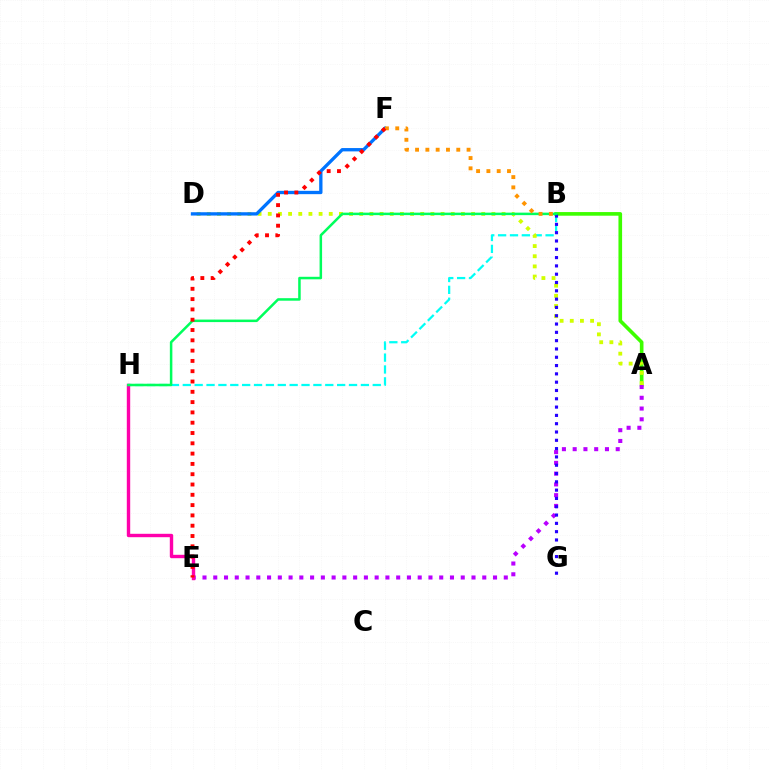{('A', 'B'): [{'color': '#3dff00', 'line_style': 'solid', 'thickness': 2.62}], ('B', 'H'): [{'color': '#00fff6', 'line_style': 'dashed', 'thickness': 1.61}, {'color': '#00ff5c', 'line_style': 'solid', 'thickness': 1.81}], ('A', 'E'): [{'color': '#b900ff', 'line_style': 'dotted', 'thickness': 2.92}], ('A', 'D'): [{'color': '#d1ff00', 'line_style': 'dotted', 'thickness': 2.76}], ('B', 'G'): [{'color': '#2500ff', 'line_style': 'dotted', 'thickness': 2.26}], ('E', 'H'): [{'color': '#ff00ac', 'line_style': 'solid', 'thickness': 2.45}], ('D', 'F'): [{'color': '#0074ff', 'line_style': 'solid', 'thickness': 2.39}], ('B', 'F'): [{'color': '#ff9400', 'line_style': 'dotted', 'thickness': 2.8}], ('E', 'F'): [{'color': '#ff0000', 'line_style': 'dotted', 'thickness': 2.8}]}